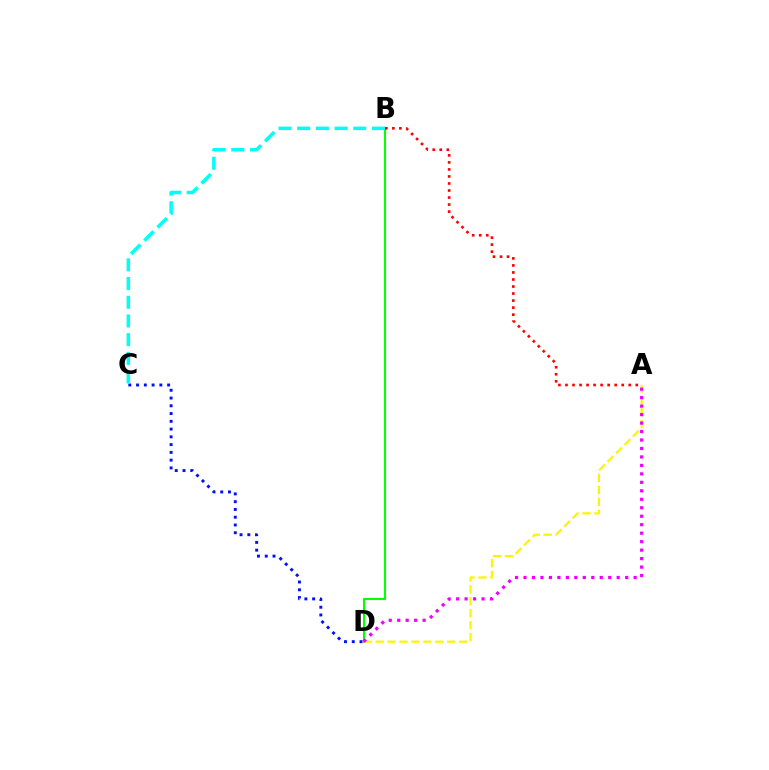{('B', 'D'): [{'color': '#08ff00', 'line_style': 'solid', 'thickness': 1.5}], ('C', 'D'): [{'color': '#0010ff', 'line_style': 'dotted', 'thickness': 2.11}], ('A', 'D'): [{'color': '#fcf500', 'line_style': 'dashed', 'thickness': 1.62}, {'color': '#ee00ff', 'line_style': 'dotted', 'thickness': 2.3}], ('B', 'C'): [{'color': '#00fff6', 'line_style': 'dashed', 'thickness': 2.54}], ('A', 'B'): [{'color': '#ff0000', 'line_style': 'dotted', 'thickness': 1.91}]}